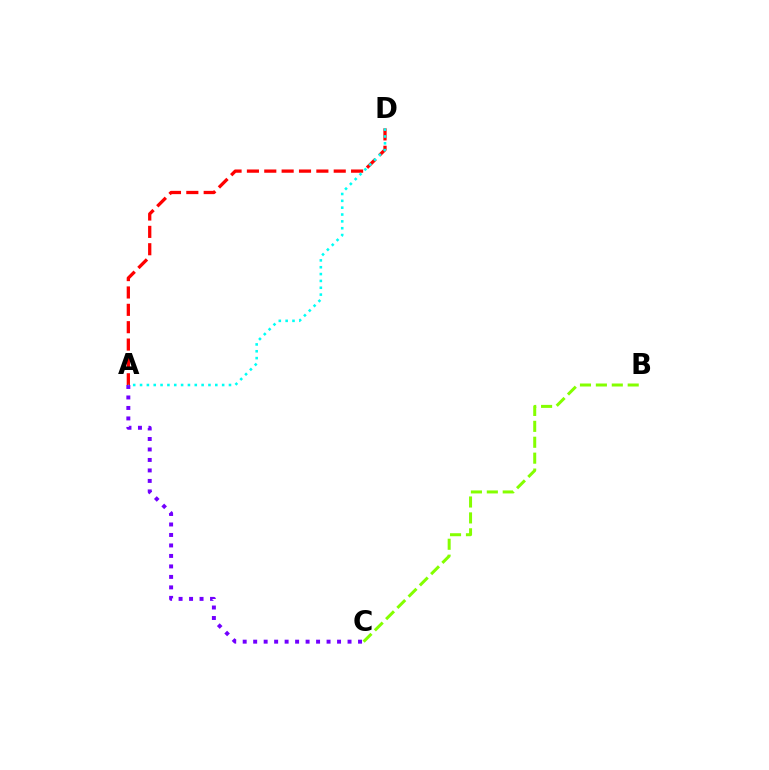{('A', 'C'): [{'color': '#7200ff', 'line_style': 'dotted', 'thickness': 2.85}], ('B', 'C'): [{'color': '#84ff00', 'line_style': 'dashed', 'thickness': 2.16}], ('A', 'D'): [{'color': '#ff0000', 'line_style': 'dashed', 'thickness': 2.36}, {'color': '#00fff6', 'line_style': 'dotted', 'thickness': 1.86}]}